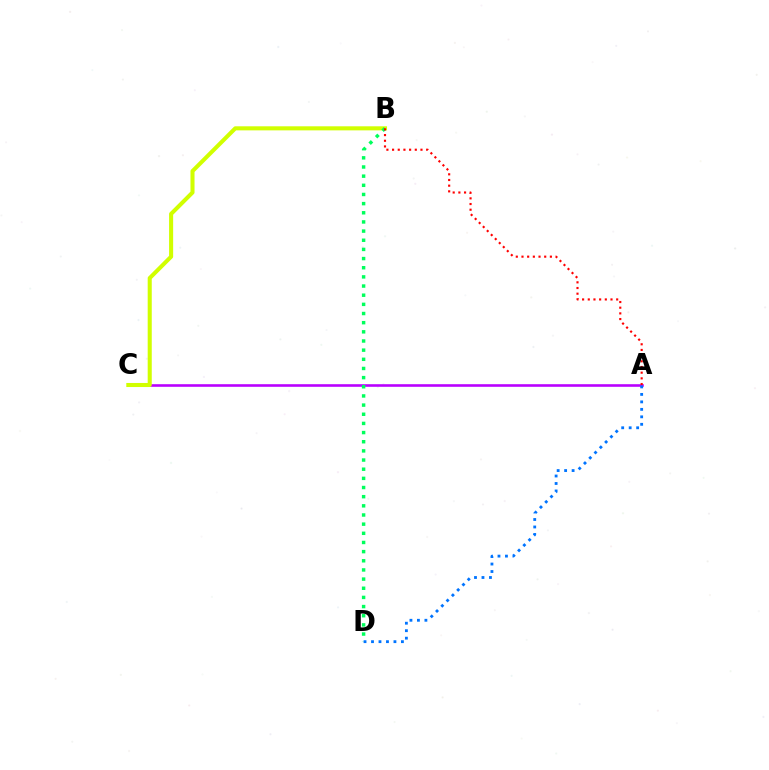{('A', 'C'): [{'color': '#b900ff', 'line_style': 'solid', 'thickness': 1.87}], ('B', 'C'): [{'color': '#d1ff00', 'line_style': 'solid', 'thickness': 2.93}], ('B', 'D'): [{'color': '#00ff5c', 'line_style': 'dotted', 'thickness': 2.49}], ('A', 'D'): [{'color': '#0074ff', 'line_style': 'dotted', 'thickness': 2.03}], ('A', 'B'): [{'color': '#ff0000', 'line_style': 'dotted', 'thickness': 1.54}]}